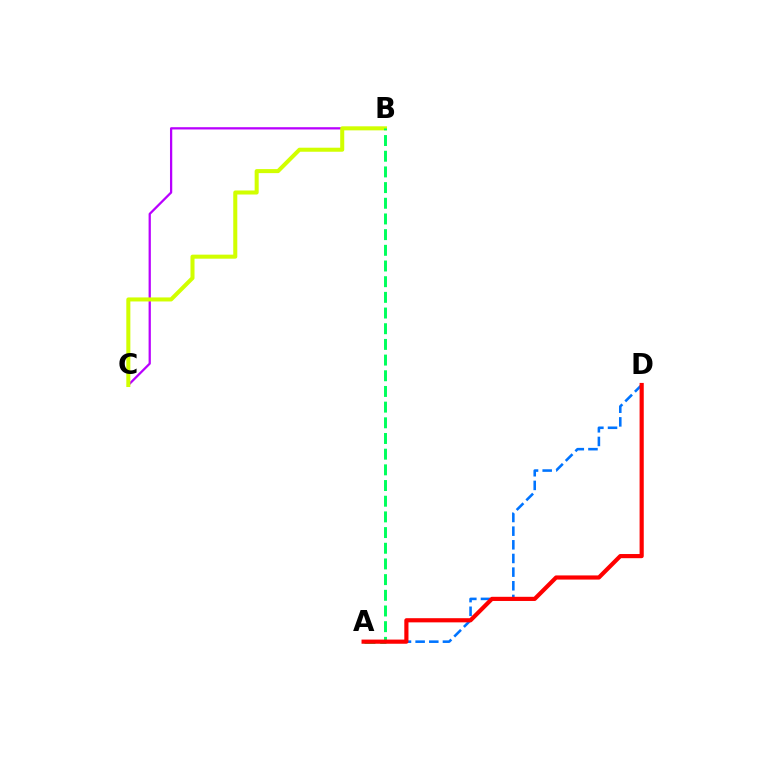{('A', 'D'): [{'color': '#0074ff', 'line_style': 'dashed', 'thickness': 1.86}, {'color': '#ff0000', 'line_style': 'solid', 'thickness': 3.0}], ('B', 'C'): [{'color': '#b900ff', 'line_style': 'solid', 'thickness': 1.63}, {'color': '#d1ff00', 'line_style': 'solid', 'thickness': 2.91}], ('A', 'B'): [{'color': '#00ff5c', 'line_style': 'dashed', 'thickness': 2.13}]}